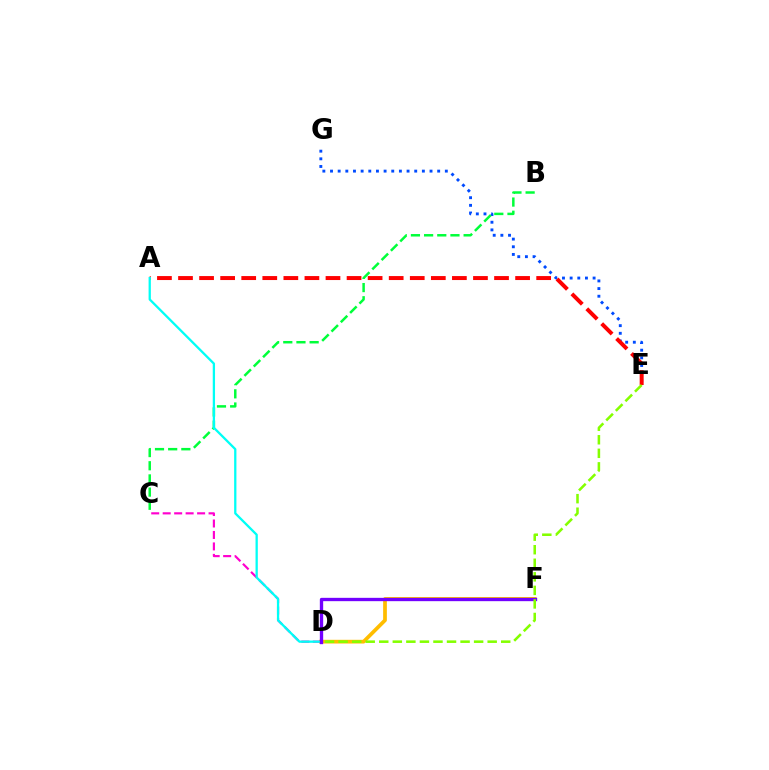{('E', 'G'): [{'color': '#004bff', 'line_style': 'dotted', 'thickness': 2.08}], ('D', 'F'): [{'color': '#ffbd00', 'line_style': 'solid', 'thickness': 2.68}, {'color': '#7200ff', 'line_style': 'solid', 'thickness': 2.4}], ('C', 'D'): [{'color': '#ff00cf', 'line_style': 'dashed', 'thickness': 1.56}], ('B', 'C'): [{'color': '#00ff39', 'line_style': 'dashed', 'thickness': 1.79}], ('A', 'E'): [{'color': '#ff0000', 'line_style': 'dashed', 'thickness': 2.86}], ('A', 'D'): [{'color': '#00fff6', 'line_style': 'solid', 'thickness': 1.64}], ('D', 'E'): [{'color': '#84ff00', 'line_style': 'dashed', 'thickness': 1.84}]}